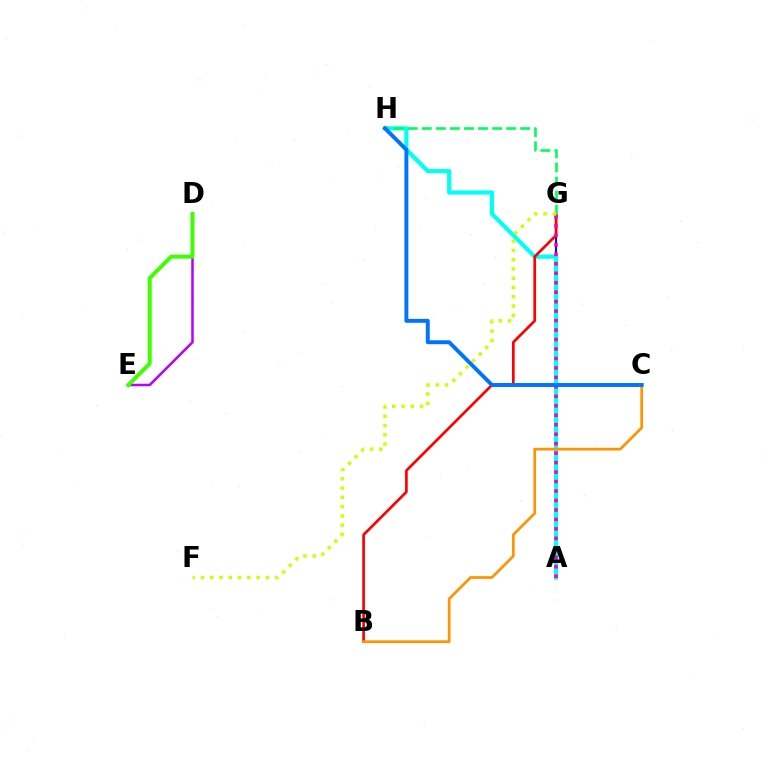{('D', 'E'): [{'color': '#b900ff', 'line_style': 'solid', 'thickness': 1.82}, {'color': '#3dff00', 'line_style': 'solid', 'thickness': 2.86}], ('A', 'G'): [{'color': '#2500ff', 'line_style': 'solid', 'thickness': 1.53}, {'color': '#ff00ac', 'line_style': 'dotted', 'thickness': 2.57}], ('A', 'H'): [{'color': '#00fff6', 'line_style': 'solid', 'thickness': 3.0}], ('B', 'G'): [{'color': '#ff0000', 'line_style': 'solid', 'thickness': 1.93}], ('B', 'C'): [{'color': '#ff9400', 'line_style': 'solid', 'thickness': 1.96}], ('G', 'H'): [{'color': '#00ff5c', 'line_style': 'dashed', 'thickness': 1.91}], ('C', 'H'): [{'color': '#0074ff', 'line_style': 'solid', 'thickness': 2.83}], ('F', 'G'): [{'color': '#d1ff00', 'line_style': 'dotted', 'thickness': 2.52}]}